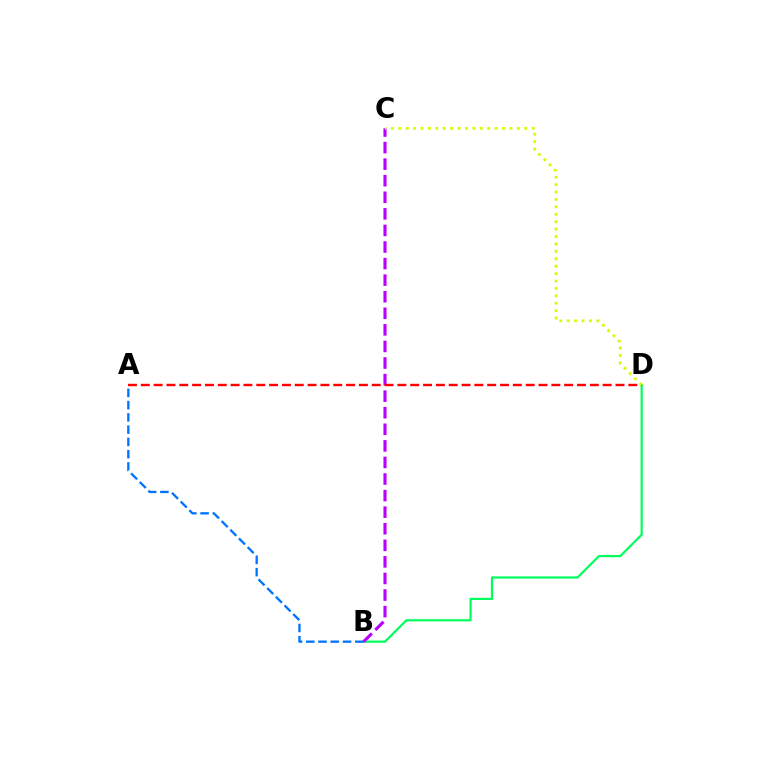{('B', 'D'): [{'color': '#00ff5c', 'line_style': 'solid', 'thickness': 1.58}], ('A', 'B'): [{'color': '#0074ff', 'line_style': 'dashed', 'thickness': 1.67}], ('B', 'C'): [{'color': '#b900ff', 'line_style': 'dashed', 'thickness': 2.25}], ('A', 'D'): [{'color': '#ff0000', 'line_style': 'dashed', 'thickness': 1.74}], ('C', 'D'): [{'color': '#d1ff00', 'line_style': 'dotted', 'thickness': 2.01}]}